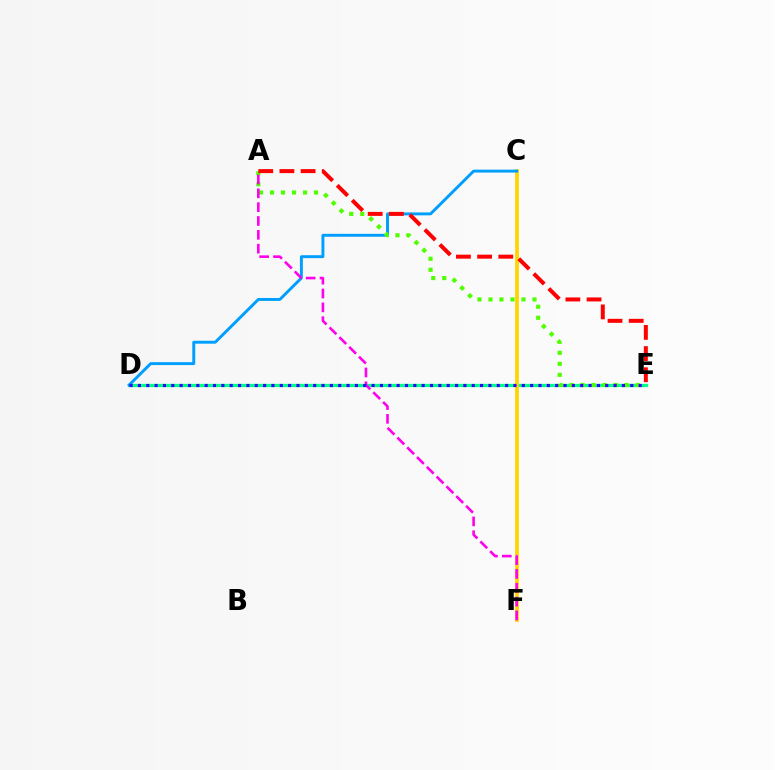{('D', 'E'): [{'color': '#00ff86', 'line_style': 'solid', 'thickness': 2.36}, {'color': '#3700ff', 'line_style': 'dotted', 'thickness': 2.27}], ('C', 'F'): [{'color': '#ffd500', 'line_style': 'solid', 'thickness': 2.74}], ('C', 'D'): [{'color': '#009eff', 'line_style': 'solid', 'thickness': 2.1}], ('A', 'E'): [{'color': '#4fff00', 'line_style': 'dotted', 'thickness': 2.99}, {'color': '#ff0000', 'line_style': 'dashed', 'thickness': 2.88}], ('A', 'F'): [{'color': '#ff00ed', 'line_style': 'dashed', 'thickness': 1.88}]}